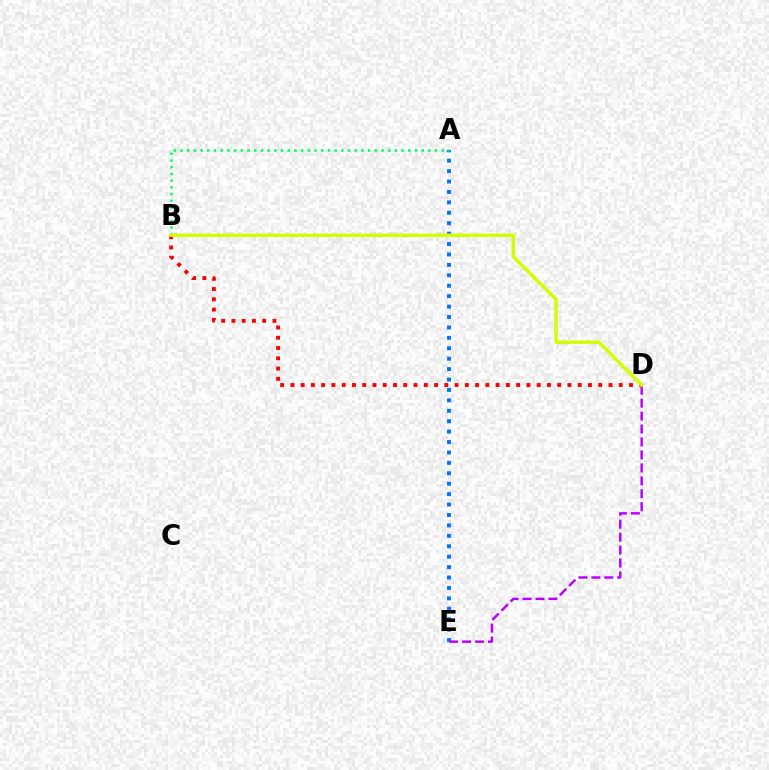{('B', 'D'): [{'color': '#ff0000', 'line_style': 'dotted', 'thickness': 2.79}, {'color': '#d1ff00', 'line_style': 'solid', 'thickness': 2.48}], ('A', 'E'): [{'color': '#0074ff', 'line_style': 'dotted', 'thickness': 2.83}], ('D', 'E'): [{'color': '#b900ff', 'line_style': 'dashed', 'thickness': 1.76}], ('A', 'B'): [{'color': '#00ff5c', 'line_style': 'dotted', 'thickness': 1.82}]}